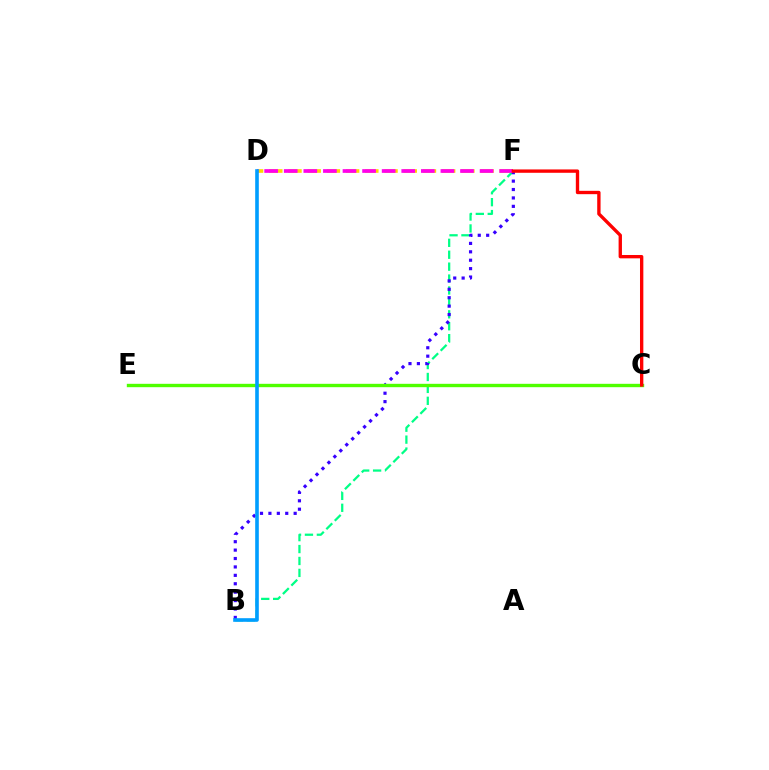{('D', 'F'): [{'color': '#ffd500', 'line_style': 'dashed', 'thickness': 2.61}, {'color': '#ff00ed', 'line_style': 'dashed', 'thickness': 2.66}], ('B', 'F'): [{'color': '#00ff86', 'line_style': 'dashed', 'thickness': 1.62}, {'color': '#3700ff', 'line_style': 'dotted', 'thickness': 2.29}], ('C', 'E'): [{'color': '#4fff00', 'line_style': 'solid', 'thickness': 2.43}], ('B', 'D'): [{'color': '#009eff', 'line_style': 'solid', 'thickness': 2.61}], ('C', 'F'): [{'color': '#ff0000', 'line_style': 'solid', 'thickness': 2.41}]}